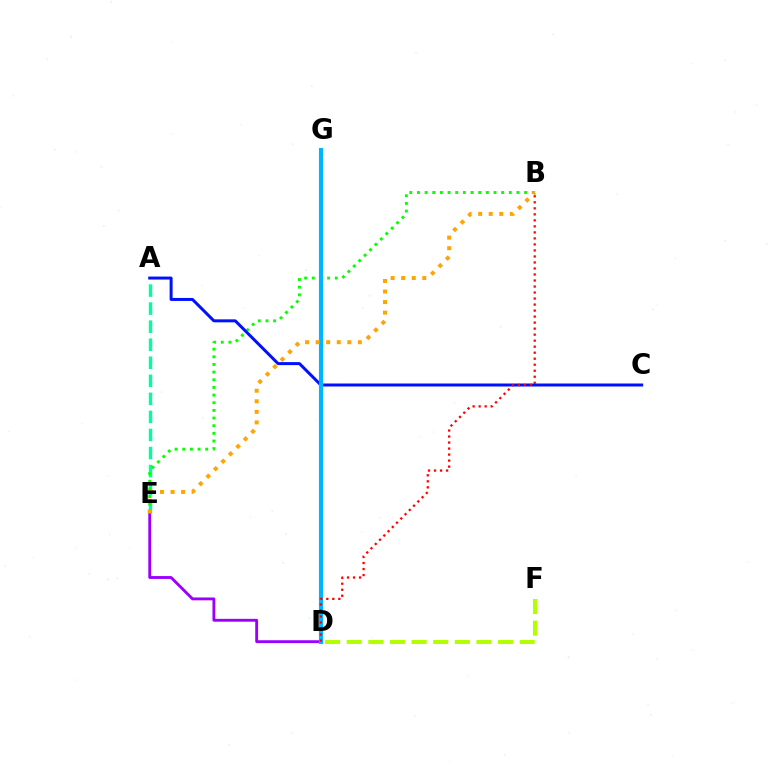{('D', 'G'): [{'color': '#ff00bd', 'line_style': 'solid', 'thickness': 2.55}, {'color': '#00b5ff', 'line_style': 'solid', 'thickness': 2.97}], ('A', 'E'): [{'color': '#00ff9d', 'line_style': 'dashed', 'thickness': 2.45}], ('D', 'E'): [{'color': '#9b00ff', 'line_style': 'solid', 'thickness': 2.06}], ('B', 'E'): [{'color': '#08ff00', 'line_style': 'dotted', 'thickness': 2.08}, {'color': '#ffa500', 'line_style': 'dotted', 'thickness': 2.87}], ('D', 'F'): [{'color': '#b3ff00', 'line_style': 'dashed', 'thickness': 2.94}], ('A', 'C'): [{'color': '#0010ff', 'line_style': 'solid', 'thickness': 2.15}], ('B', 'D'): [{'color': '#ff0000', 'line_style': 'dotted', 'thickness': 1.63}]}